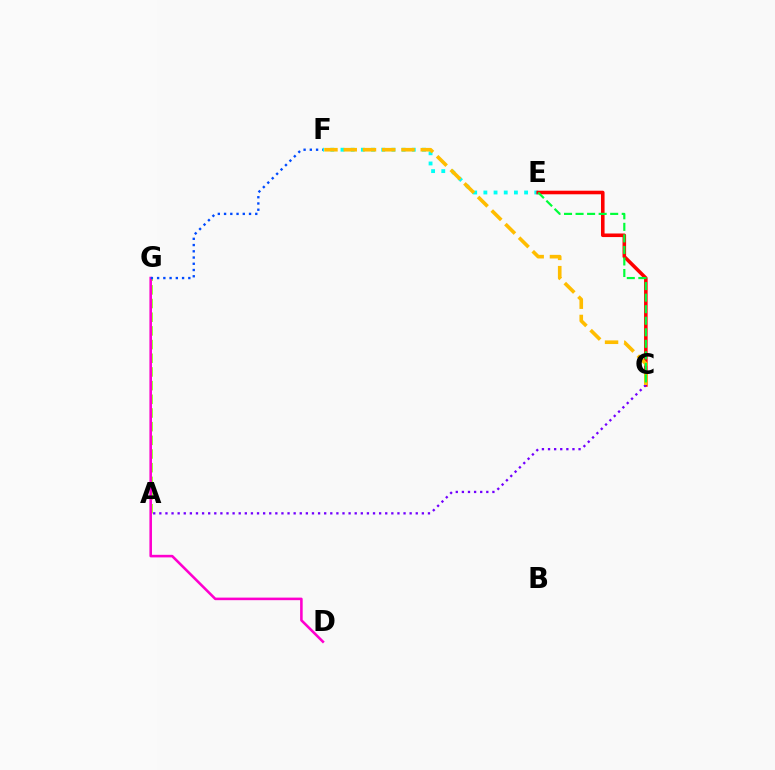{('E', 'F'): [{'color': '#00fff6', 'line_style': 'dotted', 'thickness': 2.77}], ('C', 'E'): [{'color': '#ff0000', 'line_style': 'solid', 'thickness': 2.57}, {'color': '#00ff39', 'line_style': 'dashed', 'thickness': 1.57}], ('A', 'C'): [{'color': '#7200ff', 'line_style': 'dotted', 'thickness': 1.66}], ('C', 'F'): [{'color': '#ffbd00', 'line_style': 'dashed', 'thickness': 2.62}], ('A', 'G'): [{'color': '#84ff00', 'line_style': 'dashed', 'thickness': 1.86}], ('D', 'G'): [{'color': '#ff00cf', 'line_style': 'solid', 'thickness': 1.85}], ('F', 'G'): [{'color': '#004bff', 'line_style': 'dotted', 'thickness': 1.7}]}